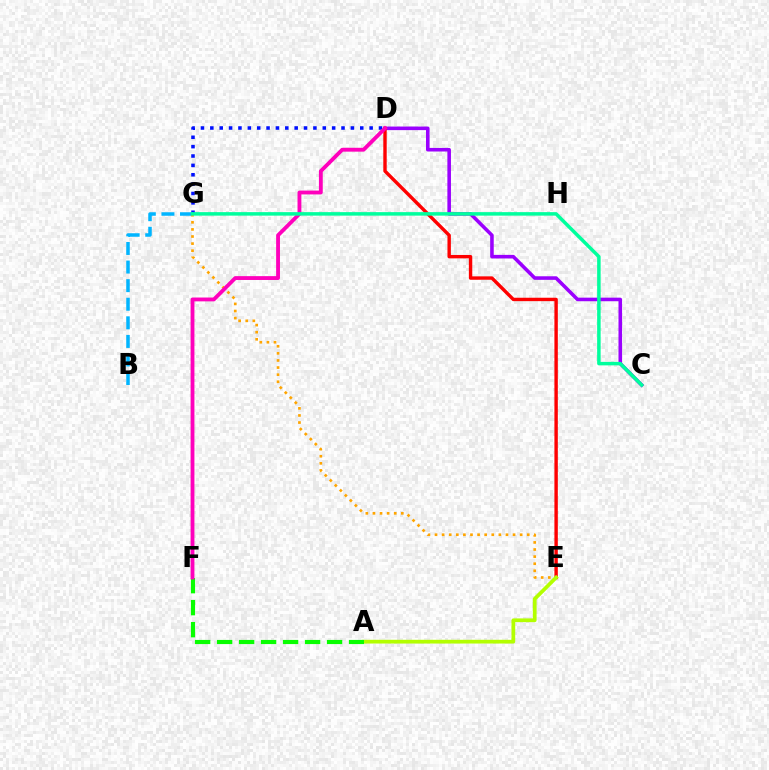{('D', 'G'): [{'color': '#0010ff', 'line_style': 'dotted', 'thickness': 2.55}], ('B', 'G'): [{'color': '#00b5ff', 'line_style': 'dashed', 'thickness': 2.53}], ('C', 'D'): [{'color': '#9b00ff', 'line_style': 'solid', 'thickness': 2.57}], ('D', 'E'): [{'color': '#ff0000', 'line_style': 'solid', 'thickness': 2.45}], ('E', 'G'): [{'color': '#ffa500', 'line_style': 'dotted', 'thickness': 1.93}], ('A', 'E'): [{'color': '#b3ff00', 'line_style': 'solid', 'thickness': 2.7}], ('A', 'F'): [{'color': '#08ff00', 'line_style': 'dashed', 'thickness': 2.99}], ('D', 'F'): [{'color': '#ff00bd', 'line_style': 'solid', 'thickness': 2.77}], ('C', 'G'): [{'color': '#00ff9d', 'line_style': 'solid', 'thickness': 2.52}]}